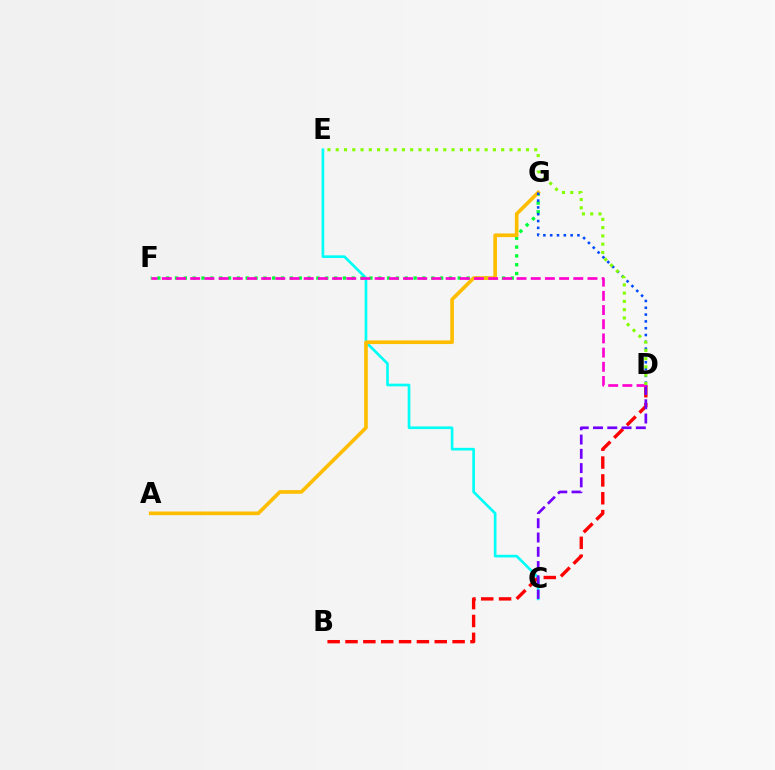{('B', 'D'): [{'color': '#ff0000', 'line_style': 'dashed', 'thickness': 2.42}], ('C', 'E'): [{'color': '#00fff6', 'line_style': 'solid', 'thickness': 1.92}], ('F', 'G'): [{'color': '#00ff39', 'line_style': 'dotted', 'thickness': 2.4}], ('C', 'D'): [{'color': '#7200ff', 'line_style': 'dashed', 'thickness': 1.94}], ('A', 'G'): [{'color': '#ffbd00', 'line_style': 'solid', 'thickness': 2.62}], ('D', 'F'): [{'color': '#ff00cf', 'line_style': 'dashed', 'thickness': 1.93}], ('D', 'G'): [{'color': '#004bff', 'line_style': 'dotted', 'thickness': 1.85}], ('D', 'E'): [{'color': '#84ff00', 'line_style': 'dotted', 'thickness': 2.25}]}